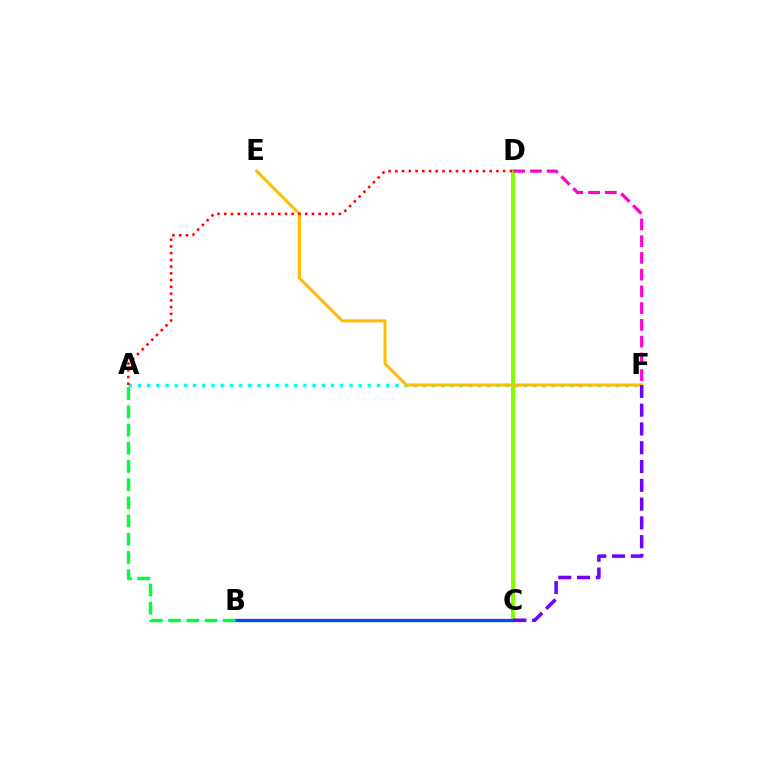{('A', 'F'): [{'color': '#00fff6', 'line_style': 'dotted', 'thickness': 2.5}], ('C', 'D'): [{'color': '#84ff00', 'line_style': 'solid', 'thickness': 2.94}], ('D', 'F'): [{'color': '#ff00cf', 'line_style': 'dashed', 'thickness': 2.28}], ('E', 'F'): [{'color': '#ffbd00', 'line_style': 'solid', 'thickness': 2.2}], ('B', 'C'): [{'color': '#004bff', 'line_style': 'solid', 'thickness': 2.38}], ('A', 'D'): [{'color': '#ff0000', 'line_style': 'dotted', 'thickness': 1.83}], ('A', 'B'): [{'color': '#00ff39', 'line_style': 'dashed', 'thickness': 2.47}], ('C', 'F'): [{'color': '#7200ff', 'line_style': 'dashed', 'thickness': 2.55}]}